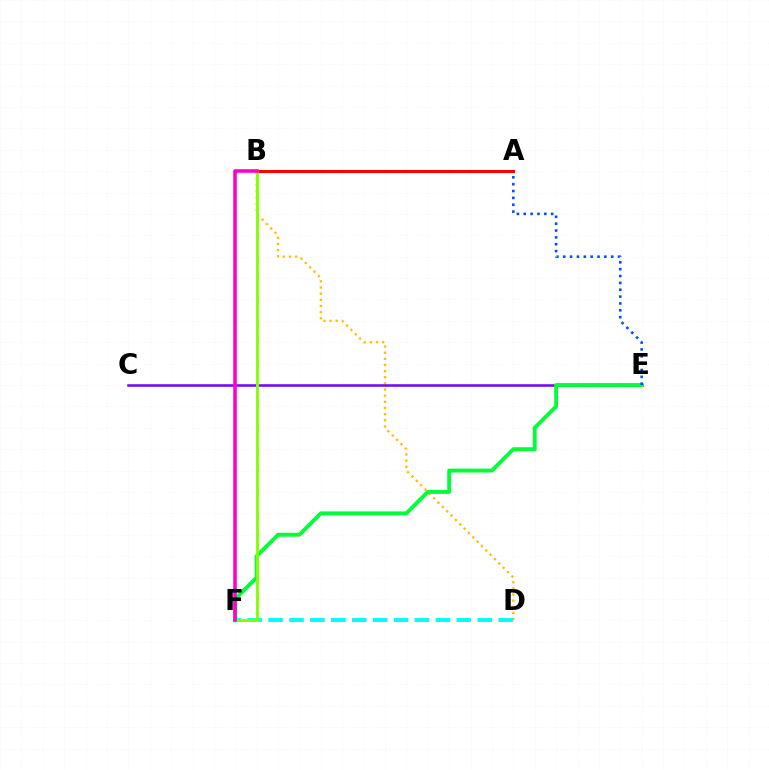{('B', 'D'): [{'color': '#ffbd00', 'line_style': 'dotted', 'thickness': 1.67}], ('C', 'E'): [{'color': '#7200ff', 'line_style': 'solid', 'thickness': 1.81}], ('D', 'F'): [{'color': '#00fff6', 'line_style': 'dashed', 'thickness': 2.84}], ('E', 'F'): [{'color': '#00ff39', 'line_style': 'solid', 'thickness': 2.78}], ('A', 'B'): [{'color': '#ff0000', 'line_style': 'solid', 'thickness': 2.21}], ('A', 'E'): [{'color': '#004bff', 'line_style': 'dotted', 'thickness': 1.86}], ('B', 'F'): [{'color': '#84ff00', 'line_style': 'solid', 'thickness': 2.08}, {'color': '#ff00cf', 'line_style': 'solid', 'thickness': 2.58}]}